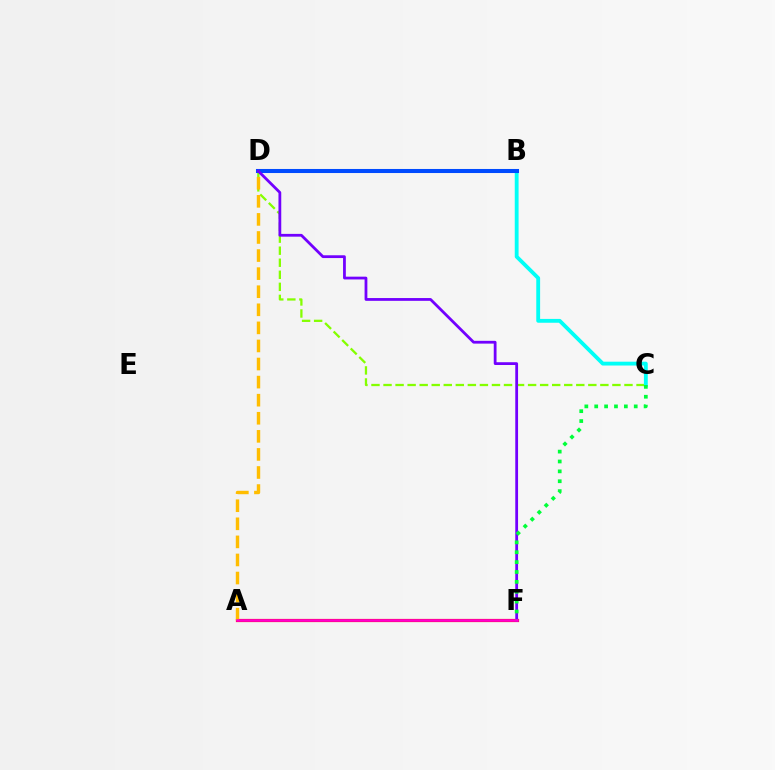{('C', 'D'): [{'color': '#84ff00', 'line_style': 'dashed', 'thickness': 1.64}], ('A', 'F'): [{'color': '#ff0000', 'line_style': 'solid', 'thickness': 2.3}, {'color': '#ff00cf', 'line_style': 'solid', 'thickness': 1.87}], ('B', 'C'): [{'color': '#00fff6', 'line_style': 'solid', 'thickness': 2.76}], ('B', 'D'): [{'color': '#004bff', 'line_style': 'solid', 'thickness': 2.92}], ('A', 'D'): [{'color': '#ffbd00', 'line_style': 'dashed', 'thickness': 2.46}], ('D', 'F'): [{'color': '#7200ff', 'line_style': 'solid', 'thickness': 2.0}], ('C', 'F'): [{'color': '#00ff39', 'line_style': 'dotted', 'thickness': 2.68}]}